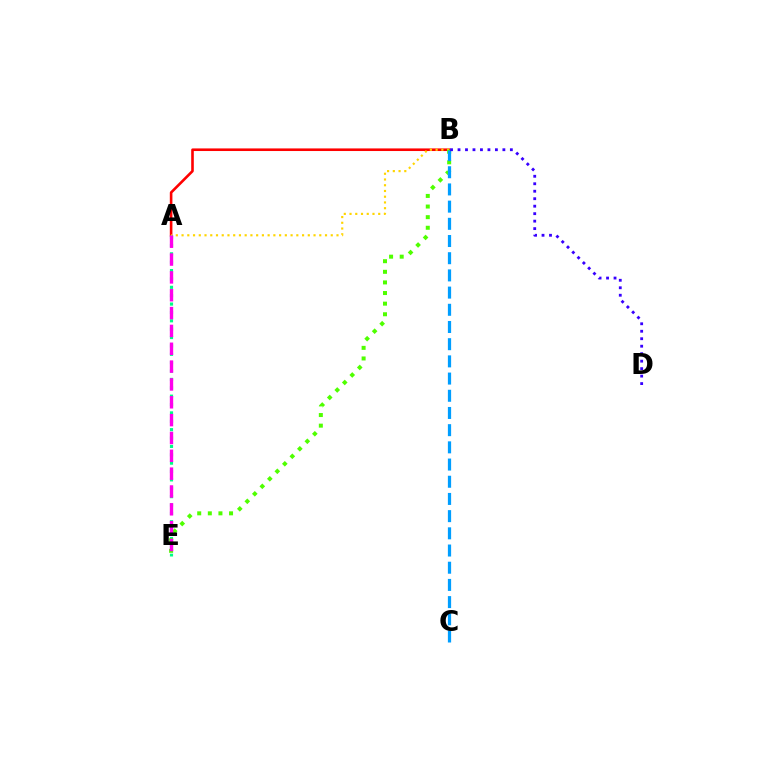{('A', 'B'): [{'color': '#ff0000', 'line_style': 'solid', 'thickness': 1.88}, {'color': '#ffd500', 'line_style': 'dotted', 'thickness': 1.56}], ('A', 'E'): [{'color': '#00ff86', 'line_style': 'dotted', 'thickness': 2.27}, {'color': '#ff00ed', 'line_style': 'dashed', 'thickness': 2.42}], ('B', 'E'): [{'color': '#4fff00', 'line_style': 'dotted', 'thickness': 2.88}], ('B', 'C'): [{'color': '#009eff', 'line_style': 'dashed', 'thickness': 2.34}], ('B', 'D'): [{'color': '#3700ff', 'line_style': 'dotted', 'thickness': 2.03}]}